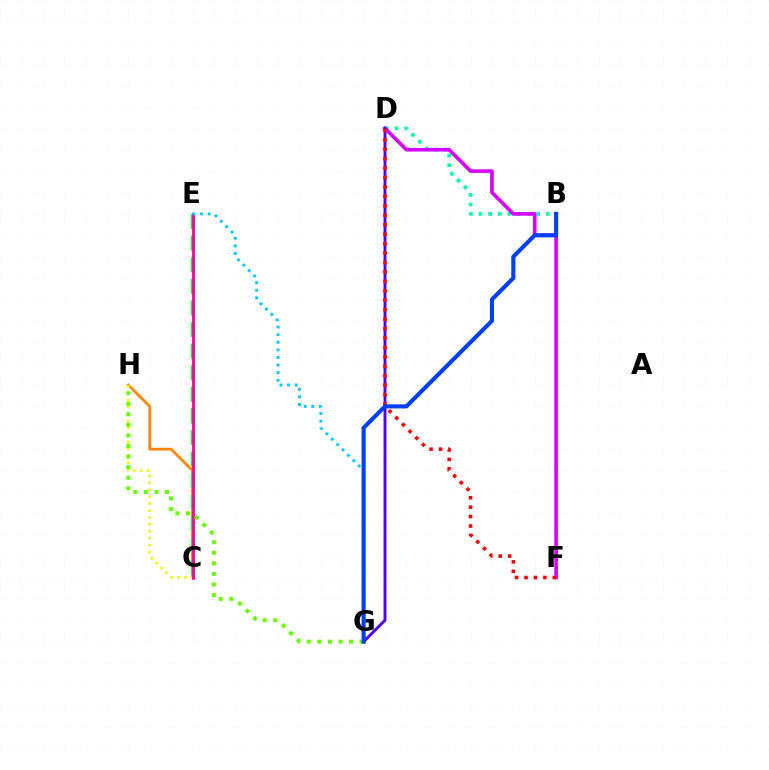{('B', 'D'): [{'color': '#00ffaf', 'line_style': 'dotted', 'thickness': 2.62}], ('C', 'H'): [{'color': '#ff8800', 'line_style': 'solid', 'thickness': 1.99}, {'color': '#eeff00', 'line_style': 'dotted', 'thickness': 1.88}], ('D', 'F'): [{'color': '#d600ff', 'line_style': 'solid', 'thickness': 2.61}, {'color': '#ff0000', 'line_style': 'dotted', 'thickness': 2.56}], ('D', 'G'): [{'color': '#4f00ff', 'line_style': 'solid', 'thickness': 2.09}], ('C', 'E'): [{'color': '#00ff27', 'line_style': 'dashed', 'thickness': 2.93}, {'color': '#ff00a0', 'line_style': 'solid', 'thickness': 2.01}], ('E', 'G'): [{'color': '#00c7ff', 'line_style': 'dotted', 'thickness': 2.07}], ('G', 'H'): [{'color': '#66ff00', 'line_style': 'dotted', 'thickness': 2.87}], ('B', 'G'): [{'color': '#003fff', 'line_style': 'solid', 'thickness': 2.94}]}